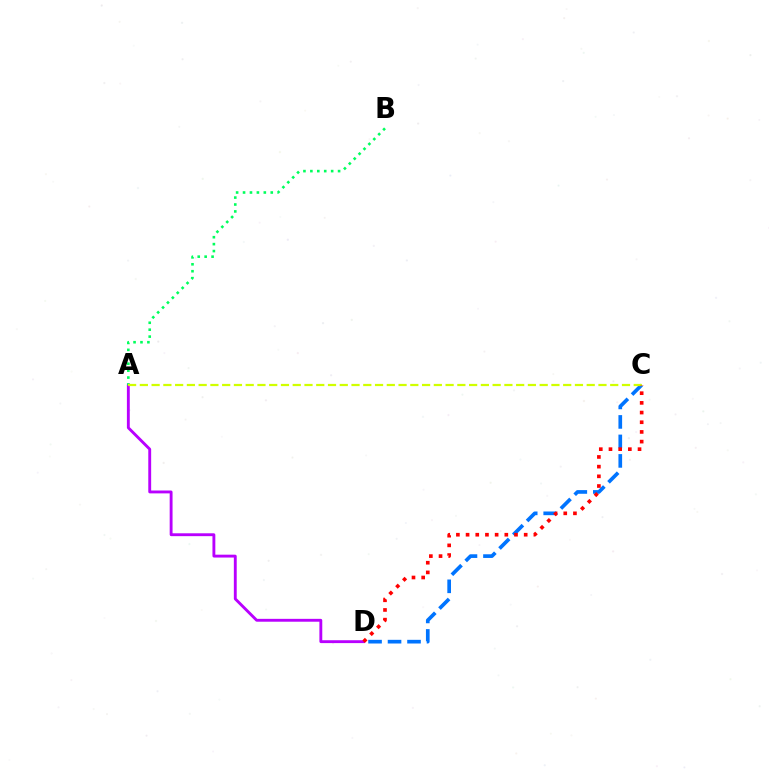{('C', 'D'): [{'color': '#0074ff', 'line_style': 'dashed', 'thickness': 2.65}, {'color': '#ff0000', 'line_style': 'dotted', 'thickness': 2.63}], ('A', 'D'): [{'color': '#b900ff', 'line_style': 'solid', 'thickness': 2.07}], ('A', 'B'): [{'color': '#00ff5c', 'line_style': 'dotted', 'thickness': 1.88}], ('A', 'C'): [{'color': '#d1ff00', 'line_style': 'dashed', 'thickness': 1.6}]}